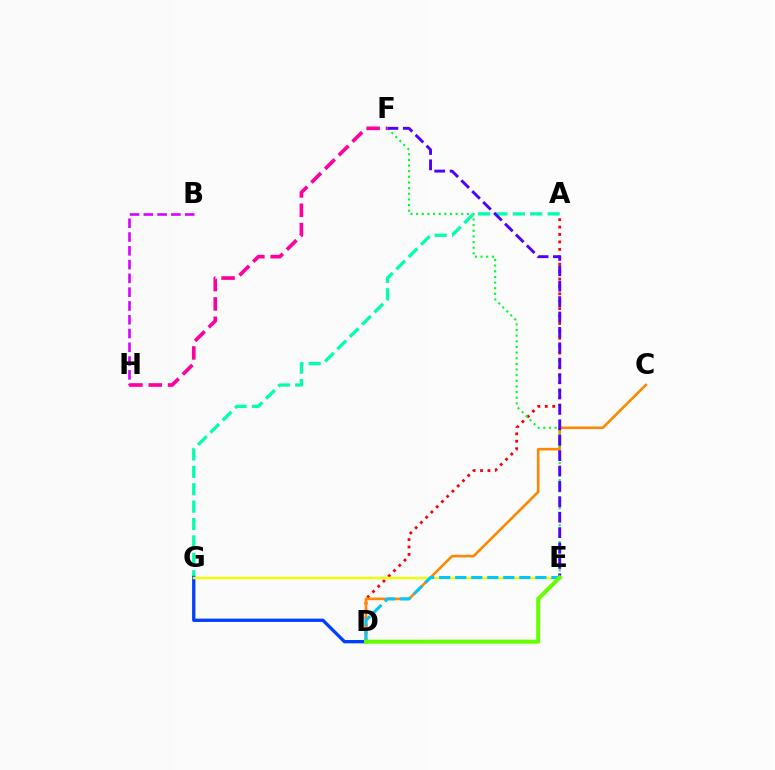{('A', 'D'): [{'color': '#ff0000', 'line_style': 'dotted', 'thickness': 2.01}], ('C', 'D'): [{'color': '#ff8800', 'line_style': 'solid', 'thickness': 1.88}], ('E', 'F'): [{'color': '#00ff27', 'line_style': 'dotted', 'thickness': 1.53}, {'color': '#4f00ff', 'line_style': 'dashed', 'thickness': 2.09}], ('A', 'G'): [{'color': '#00ffaf', 'line_style': 'dashed', 'thickness': 2.36}], ('D', 'G'): [{'color': '#003fff', 'line_style': 'solid', 'thickness': 2.37}], ('E', 'G'): [{'color': '#eeff00', 'line_style': 'solid', 'thickness': 1.74}], ('D', 'E'): [{'color': '#00c7ff', 'line_style': 'dashed', 'thickness': 2.18}, {'color': '#66ff00', 'line_style': 'solid', 'thickness': 2.89}], ('B', 'H'): [{'color': '#d600ff', 'line_style': 'dashed', 'thickness': 1.87}], ('F', 'H'): [{'color': '#ff00a0', 'line_style': 'dashed', 'thickness': 2.63}]}